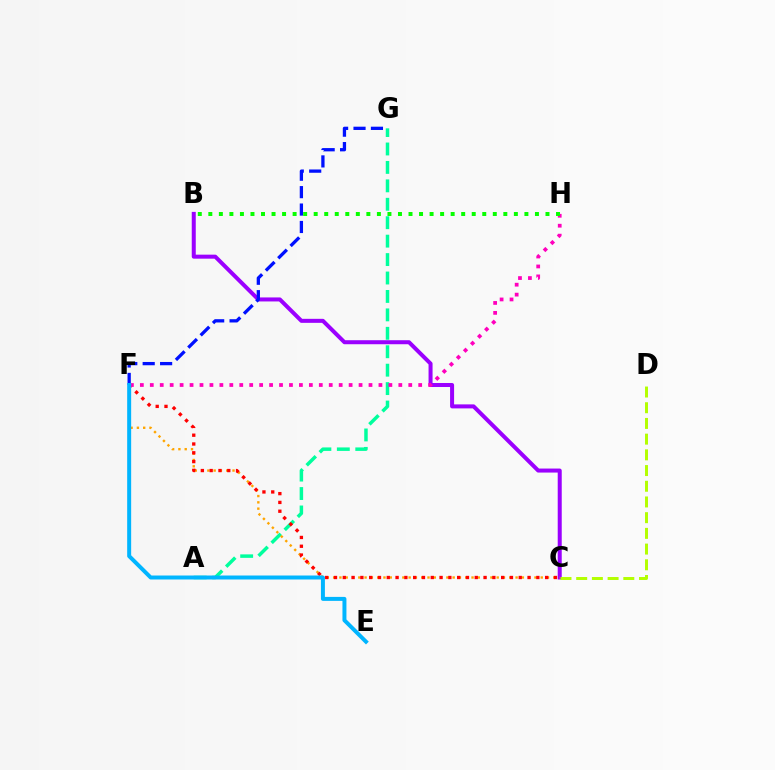{('B', 'C'): [{'color': '#9b00ff', 'line_style': 'solid', 'thickness': 2.89}], ('A', 'G'): [{'color': '#00ff9d', 'line_style': 'dashed', 'thickness': 2.5}], ('C', 'F'): [{'color': '#ffa500', 'line_style': 'dotted', 'thickness': 1.71}, {'color': '#ff0000', 'line_style': 'dotted', 'thickness': 2.39}], ('F', 'G'): [{'color': '#0010ff', 'line_style': 'dashed', 'thickness': 2.37}], ('F', 'H'): [{'color': '#ff00bd', 'line_style': 'dotted', 'thickness': 2.7}], ('E', 'F'): [{'color': '#00b5ff', 'line_style': 'solid', 'thickness': 2.86}], ('C', 'D'): [{'color': '#b3ff00', 'line_style': 'dashed', 'thickness': 2.13}], ('B', 'H'): [{'color': '#08ff00', 'line_style': 'dotted', 'thickness': 2.86}]}